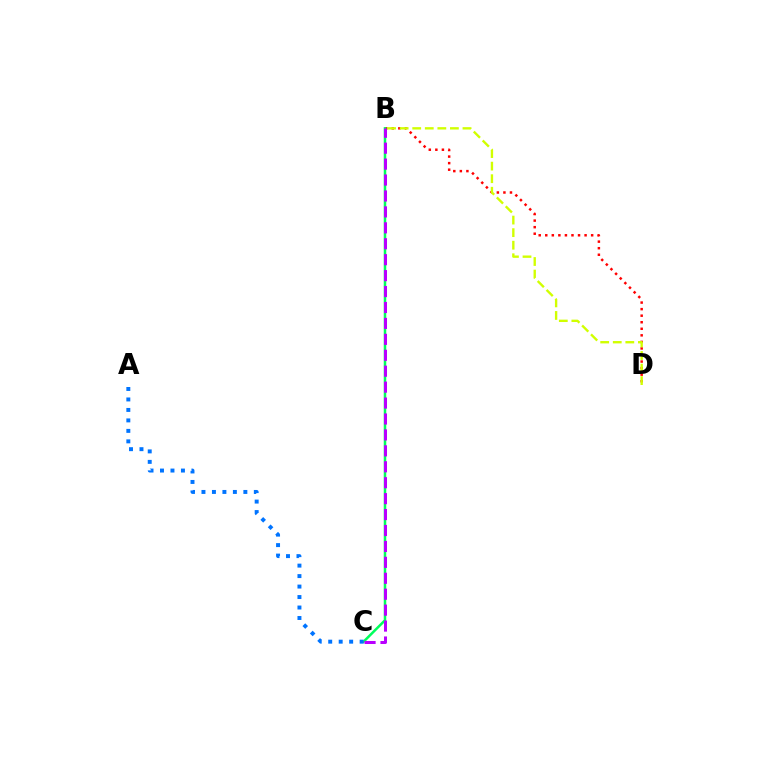{('B', 'D'): [{'color': '#ff0000', 'line_style': 'dotted', 'thickness': 1.78}, {'color': '#d1ff00', 'line_style': 'dashed', 'thickness': 1.71}], ('B', 'C'): [{'color': '#00ff5c', 'line_style': 'solid', 'thickness': 1.81}, {'color': '#b900ff', 'line_style': 'dashed', 'thickness': 2.16}], ('A', 'C'): [{'color': '#0074ff', 'line_style': 'dotted', 'thickness': 2.85}]}